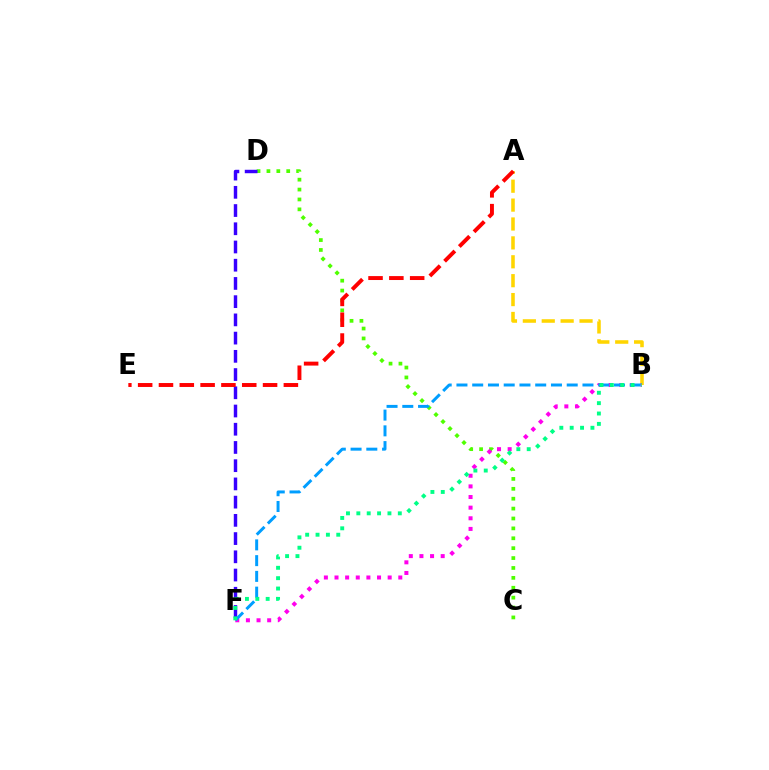{('A', 'B'): [{'color': '#ffd500', 'line_style': 'dashed', 'thickness': 2.57}], ('C', 'D'): [{'color': '#4fff00', 'line_style': 'dotted', 'thickness': 2.69}], ('B', 'F'): [{'color': '#ff00ed', 'line_style': 'dotted', 'thickness': 2.89}, {'color': '#009eff', 'line_style': 'dashed', 'thickness': 2.14}, {'color': '#00ff86', 'line_style': 'dotted', 'thickness': 2.82}], ('D', 'F'): [{'color': '#3700ff', 'line_style': 'dashed', 'thickness': 2.48}], ('A', 'E'): [{'color': '#ff0000', 'line_style': 'dashed', 'thickness': 2.83}]}